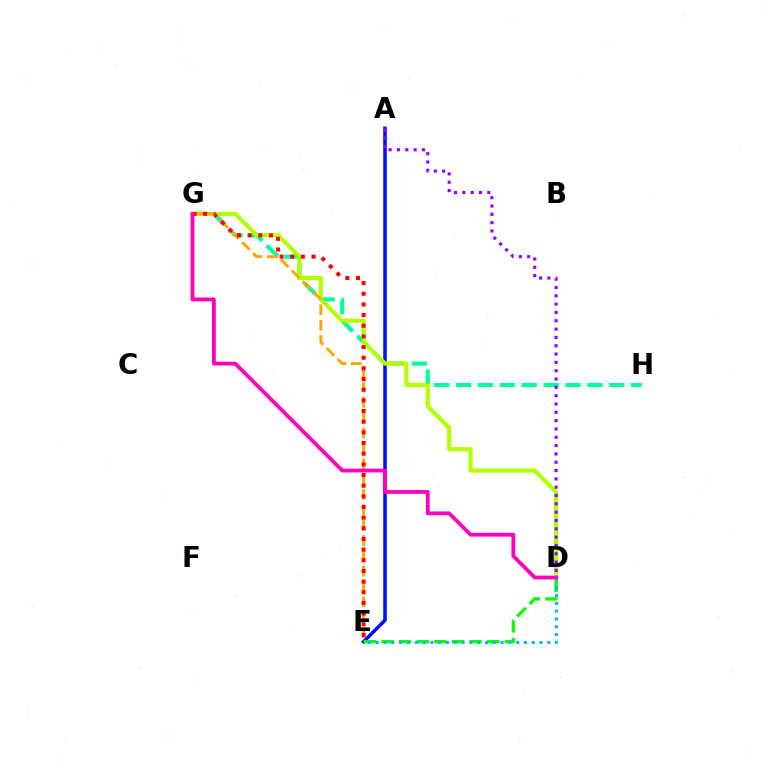{('A', 'E'): [{'color': '#0010ff', 'line_style': 'solid', 'thickness': 2.56}], ('G', 'H'): [{'color': '#00ff9d', 'line_style': 'dashed', 'thickness': 2.97}], ('D', 'G'): [{'color': '#b3ff00', 'line_style': 'solid', 'thickness': 2.99}, {'color': '#ff00bd', 'line_style': 'solid', 'thickness': 2.73}], ('D', 'E'): [{'color': '#08ff00', 'line_style': 'dashed', 'thickness': 2.4}, {'color': '#00b5ff', 'line_style': 'dotted', 'thickness': 2.12}], ('E', 'G'): [{'color': '#ffa500', 'line_style': 'dashed', 'thickness': 2.08}, {'color': '#ff0000', 'line_style': 'dotted', 'thickness': 2.9}], ('A', 'D'): [{'color': '#9b00ff', 'line_style': 'dotted', 'thickness': 2.26}]}